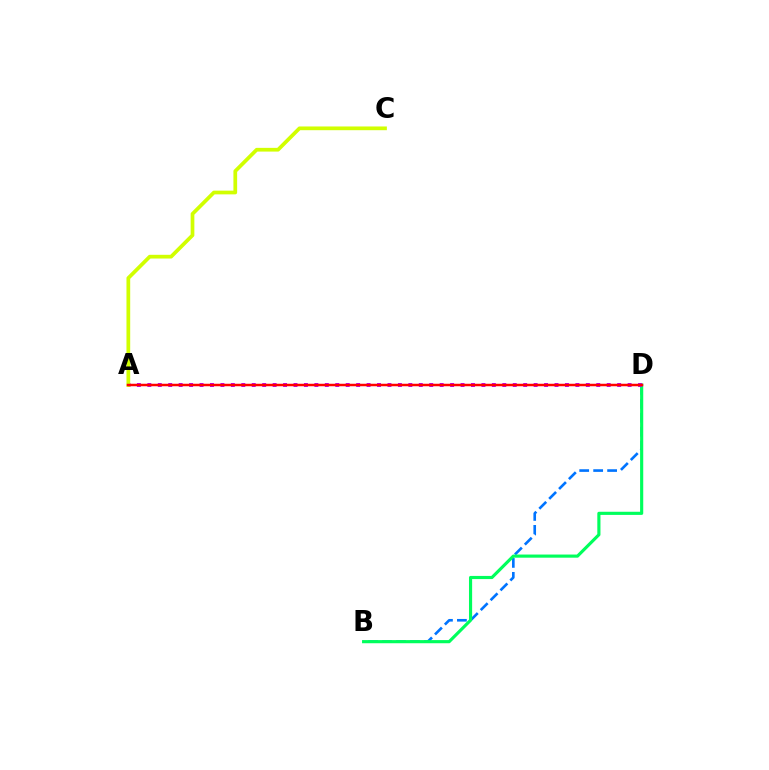{('B', 'D'): [{'color': '#0074ff', 'line_style': 'dashed', 'thickness': 1.9}, {'color': '#00ff5c', 'line_style': 'solid', 'thickness': 2.26}], ('A', 'D'): [{'color': '#b900ff', 'line_style': 'dotted', 'thickness': 2.84}, {'color': '#ff0000', 'line_style': 'solid', 'thickness': 1.79}], ('A', 'C'): [{'color': '#d1ff00', 'line_style': 'solid', 'thickness': 2.68}]}